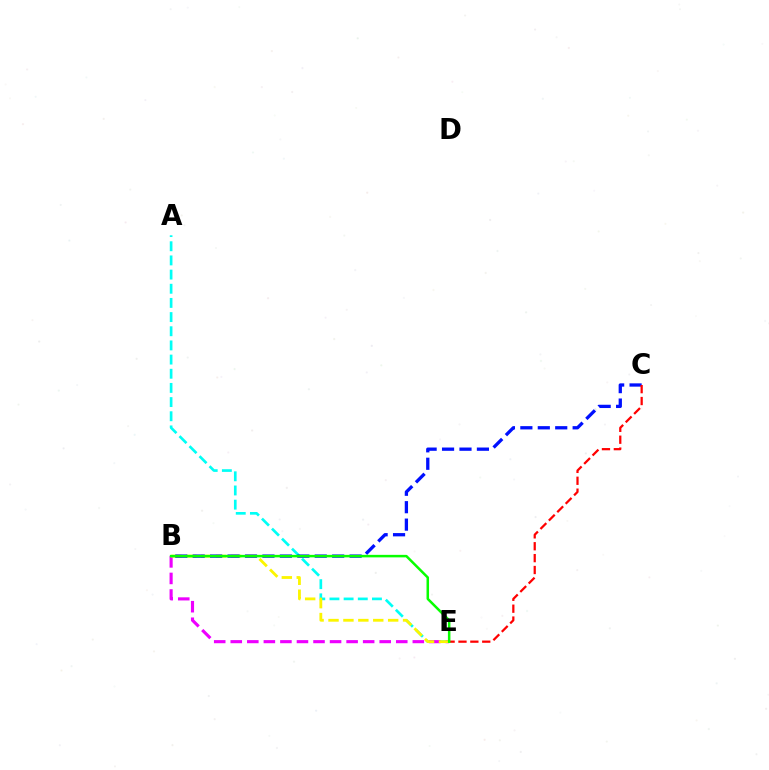{('A', 'E'): [{'color': '#00fff6', 'line_style': 'dashed', 'thickness': 1.92}], ('B', 'E'): [{'color': '#ee00ff', 'line_style': 'dashed', 'thickness': 2.25}, {'color': '#fcf500', 'line_style': 'dashed', 'thickness': 2.03}, {'color': '#08ff00', 'line_style': 'solid', 'thickness': 1.81}], ('B', 'C'): [{'color': '#0010ff', 'line_style': 'dashed', 'thickness': 2.37}], ('C', 'E'): [{'color': '#ff0000', 'line_style': 'dashed', 'thickness': 1.61}]}